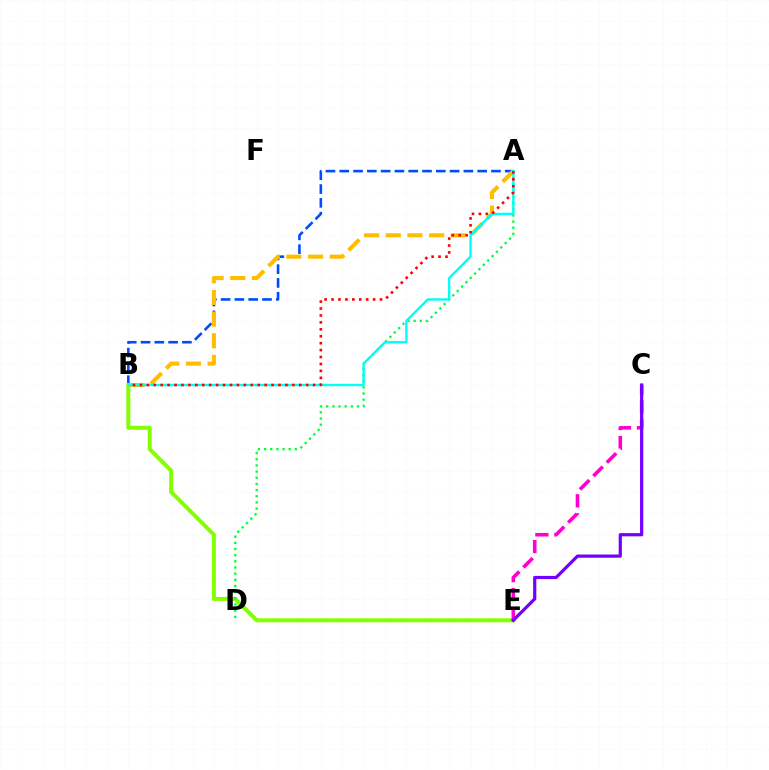{('A', 'B'): [{'color': '#004bff', 'line_style': 'dashed', 'thickness': 1.87}, {'color': '#ffbd00', 'line_style': 'dashed', 'thickness': 2.94}, {'color': '#00fff6', 'line_style': 'solid', 'thickness': 1.71}, {'color': '#ff0000', 'line_style': 'dotted', 'thickness': 1.88}], ('B', 'E'): [{'color': '#84ff00', 'line_style': 'solid', 'thickness': 2.88}], ('A', 'D'): [{'color': '#00ff39', 'line_style': 'dotted', 'thickness': 1.67}], ('C', 'E'): [{'color': '#ff00cf', 'line_style': 'dashed', 'thickness': 2.58}, {'color': '#7200ff', 'line_style': 'solid', 'thickness': 2.31}]}